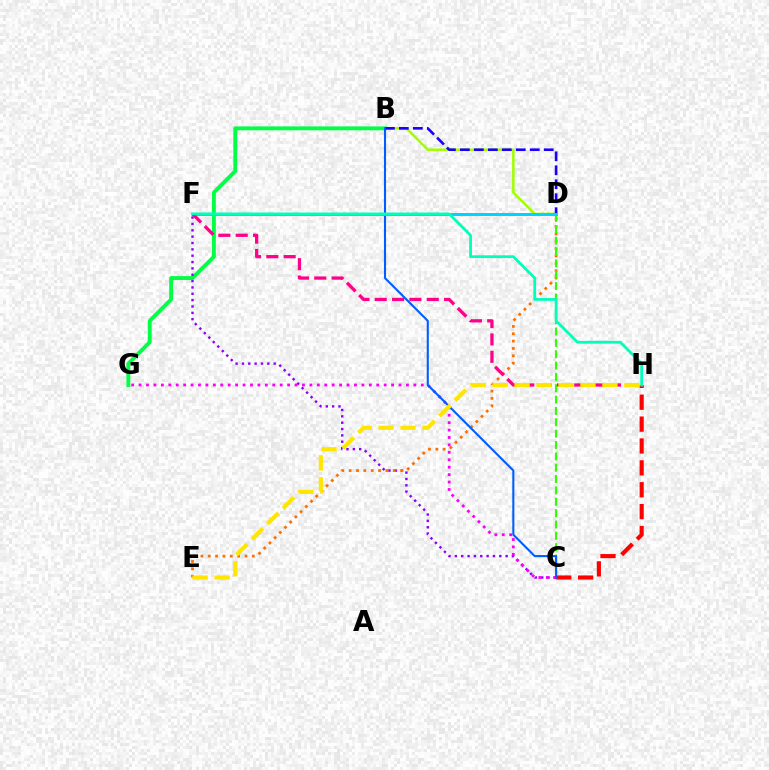{('B', 'D'): [{'color': '#a2ff00', 'line_style': 'solid', 'thickness': 1.81}, {'color': '#1900ff', 'line_style': 'dashed', 'thickness': 1.9}], ('B', 'G'): [{'color': '#00ff45', 'line_style': 'solid', 'thickness': 2.79}], ('C', 'F'): [{'color': '#8a00ff', 'line_style': 'dotted', 'thickness': 1.72}], ('D', 'E'): [{'color': '#ff7000', 'line_style': 'dotted', 'thickness': 2.0}], ('C', 'G'): [{'color': '#fa00f9', 'line_style': 'dotted', 'thickness': 2.02}], ('C', 'H'): [{'color': '#ff0000', 'line_style': 'dashed', 'thickness': 2.97}], ('C', 'D'): [{'color': '#31ff00', 'line_style': 'dashed', 'thickness': 1.54}], ('B', 'C'): [{'color': '#005dff', 'line_style': 'solid', 'thickness': 1.51}], ('D', 'F'): [{'color': '#00d3ff', 'line_style': 'solid', 'thickness': 2.15}], ('F', 'H'): [{'color': '#ff0088', 'line_style': 'dashed', 'thickness': 2.35}, {'color': '#00ffbb', 'line_style': 'solid', 'thickness': 1.99}], ('E', 'H'): [{'color': '#ffe600', 'line_style': 'dashed', 'thickness': 2.98}]}